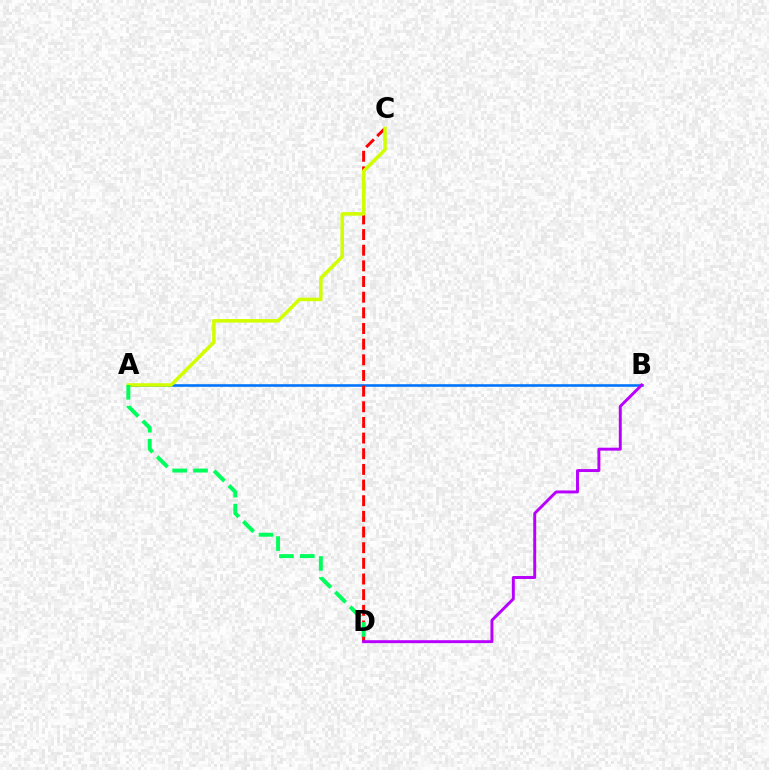{('A', 'B'): [{'color': '#0074ff', 'line_style': 'solid', 'thickness': 1.86}], ('C', 'D'): [{'color': '#ff0000', 'line_style': 'dashed', 'thickness': 2.13}], ('B', 'D'): [{'color': '#b900ff', 'line_style': 'solid', 'thickness': 2.11}], ('A', 'C'): [{'color': '#d1ff00', 'line_style': 'solid', 'thickness': 2.55}], ('A', 'D'): [{'color': '#00ff5c', 'line_style': 'dashed', 'thickness': 2.84}]}